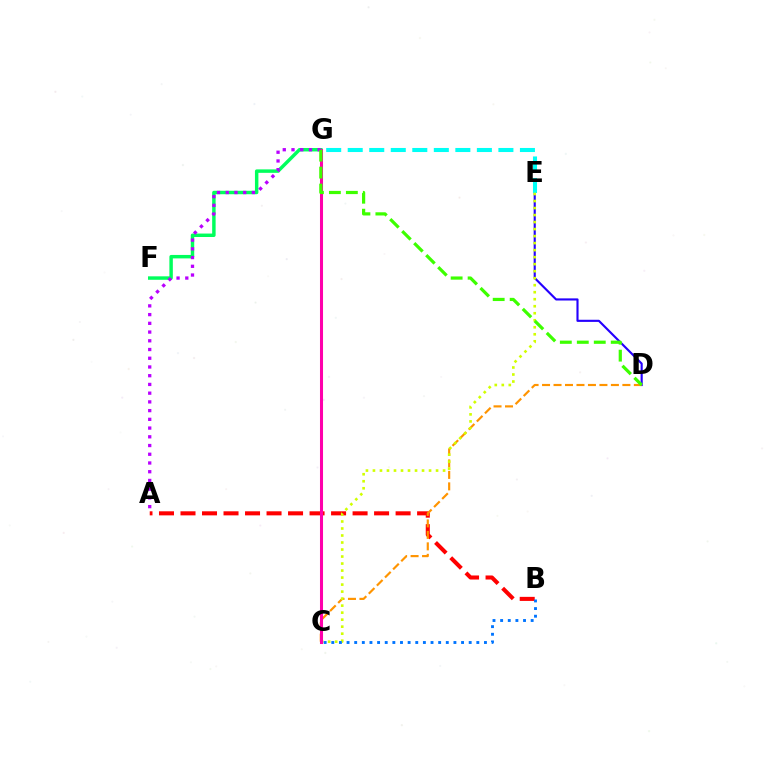{('F', 'G'): [{'color': '#00ff5c', 'line_style': 'solid', 'thickness': 2.49}], ('A', 'B'): [{'color': '#ff0000', 'line_style': 'dashed', 'thickness': 2.92}], ('D', 'E'): [{'color': '#2500ff', 'line_style': 'solid', 'thickness': 1.54}], ('E', 'G'): [{'color': '#00fff6', 'line_style': 'dashed', 'thickness': 2.92}], ('C', 'D'): [{'color': '#ff9400', 'line_style': 'dashed', 'thickness': 1.56}], ('C', 'E'): [{'color': '#d1ff00', 'line_style': 'dotted', 'thickness': 1.91}], ('C', 'G'): [{'color': '#ff00ac', 'line_style': 'solid', 'thickness': 2.19}], ('A', 'G'): [{'color': '#b900ff', 'line_style': 'dotted', 'thickness': 2.37}], ('D', 'G'): [{'color': '#3dff00', 'line_style': 'dashed', 'thickness': 2.31}], ('B', 'C'): [{'color': '#0074ff', 'line_style': 'dotted', 'thickness': 2.07}]}